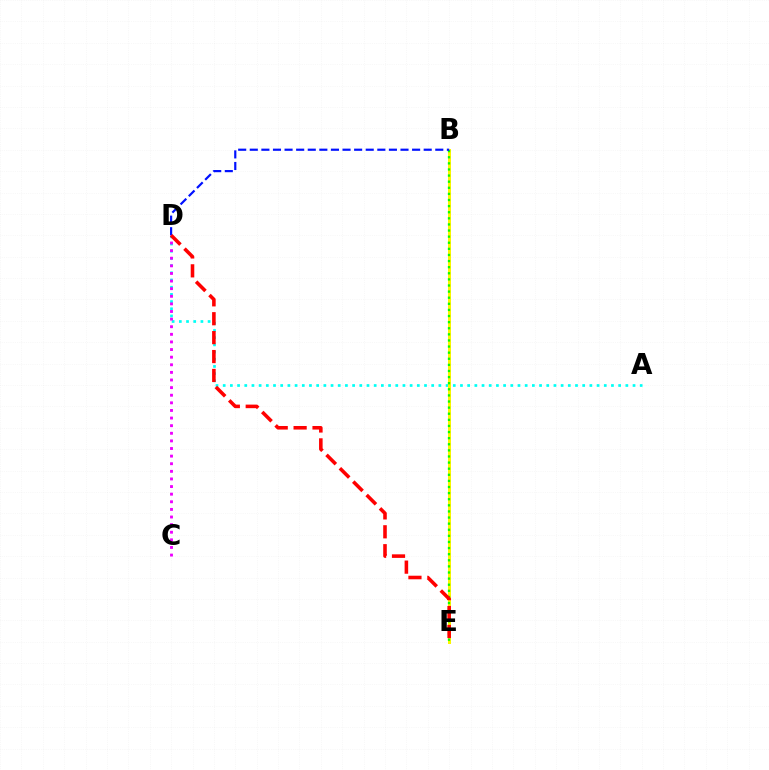{('A', 'D'): [{'color': '#00fff6', 'line_style': 'dotted', 'thickness': 1.95}], ('B', 'E'): [{'color': '#fcf500', 'line_style': 'solid', 'thickness': 2.16}, {'color': '#08ff00', 'line_style': 'dotted', 'thickness': 1.66}], ('B', 'D'): [{'color': '#0010ff', 'line_style': 'dashed', 'thickness': 1.58}], ('C', 'D'): [{'color': '#ee00ff', 'line_style': 'dotted', 'thickness': 2.07}], ('D', 'E'): [{'color': '#ff0000', 'line_style': 'dashed', 'thickness': 2.57}]}